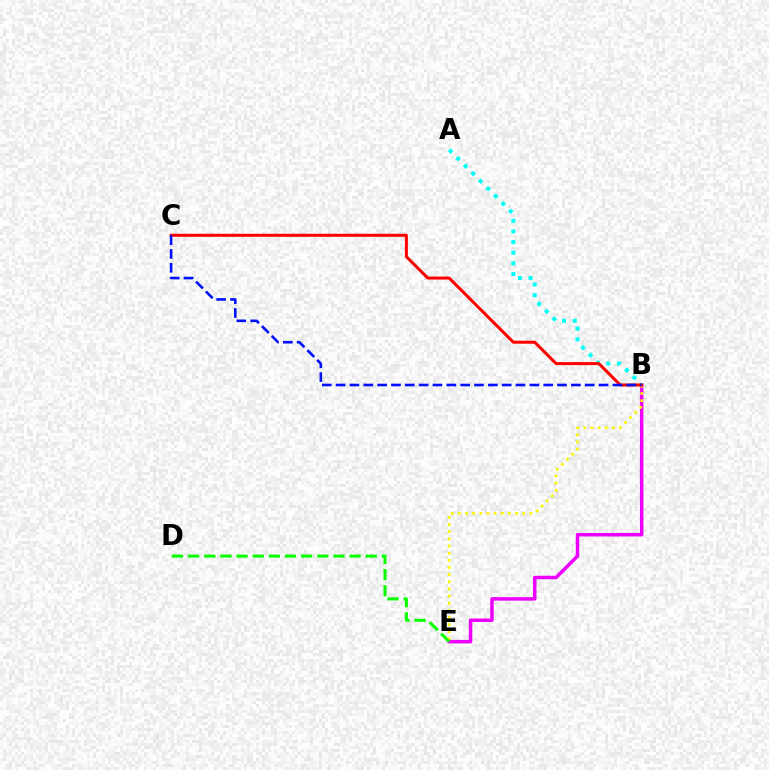{('B', 'E'): [{'color': '#ee00ff', 'line_style': 'solid', 'thickness': 2.51}, {'color': '#fcf500', 'line_style': 'dotted', 'thickness': 1.94}], ('A', 'B'): [{'color': '#00fff6', 'line_style': 'dotted', 'thickness': 2.89}], ('B', 'C'): [{'color': '#ff0000', 'line_style': 'solid', 'thickness': 2.16}, {'color': '#0010ff', 'line_style': 'dashed', 'thickness': 1.88}], ('D', 'E'): [{'color': '#08ff00', 'line_style': 'dashed', 'thickness': 2.19}]}